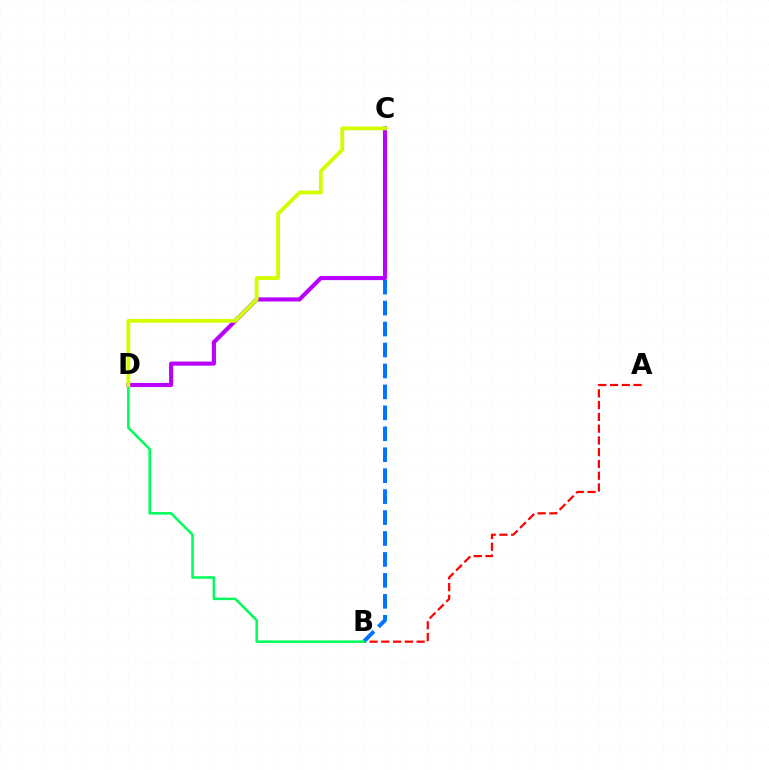{('A', 'B'): [{'color': '#ff0000', 'line_style': 'dashed', 'thickness': 1.6}], ('B', 'C'): [{'color': '#0074ff', 'line_style': 'dashed', 'thickness': 2.85}], ('C', 'D'): [{'color': '#b900ff', 'line_style': 'solid', 'thickness': 2.96}, {'color': '#d1ff00', 'line_style': 'solid', 'thickness': 2.75}], ('B', 'D'): [{'color': '#00ff5c', 'line_style': 'solid', 'thickness': 1.83}]}